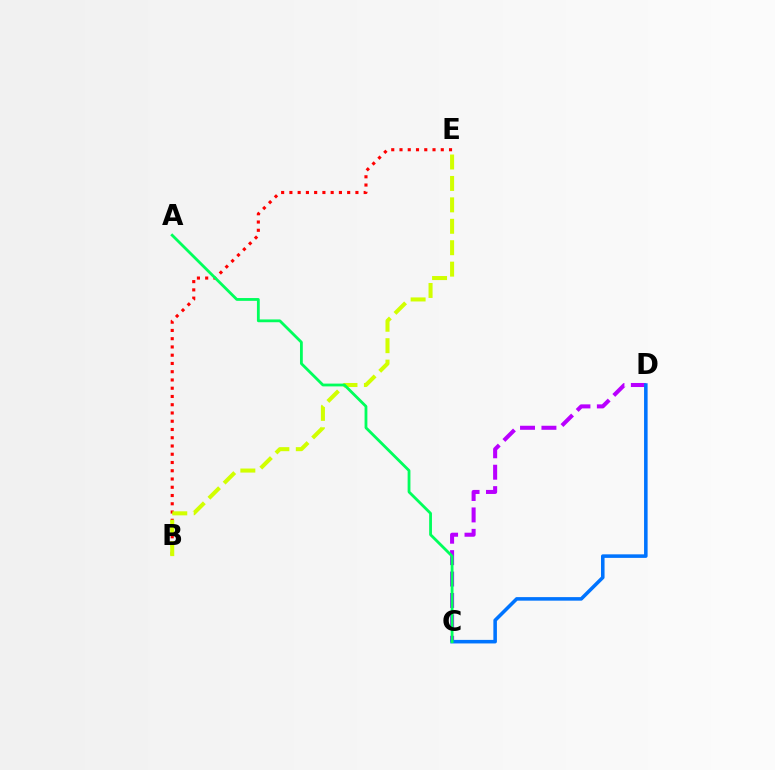{('C', 'D'): [{'color': '#b900ff', 'line_style': 'dashed', 'thickness': 2.91}, {'color': '#0074ff', 'line_style': 'solid', 'thickness': 2.55}], ('B', 'E'): [{'color': '#ff0000', 'line_style': 'dotted', 'thickness': 2.24}, {'color': '#d1ff00', 'line_style': 'dashed', 'thickness': 2.91}], ('A', 'C'): [{'color': '#00ff5c', 'line_style': 'solid', 'thickness': 2.02}]}